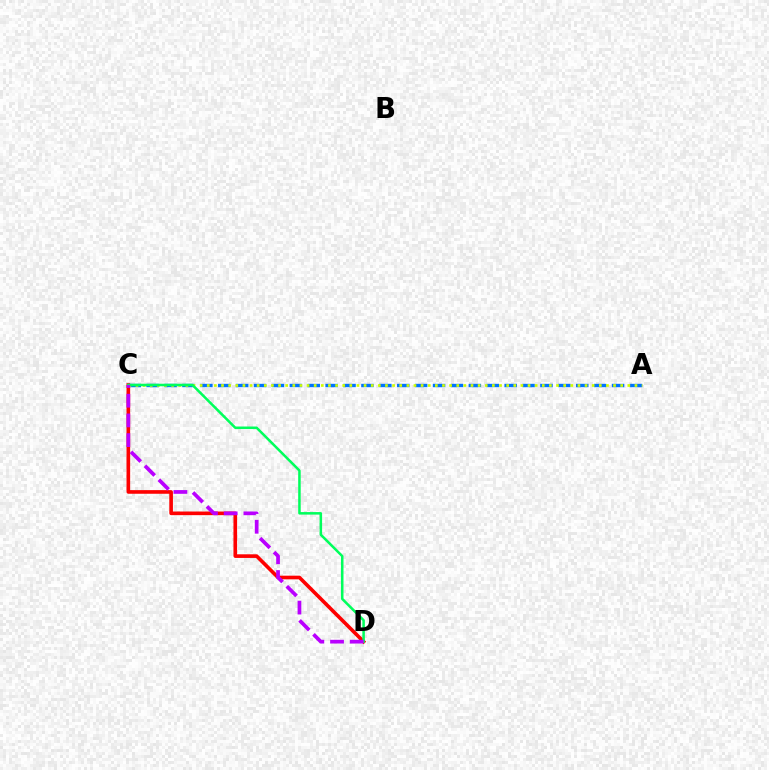{('C', 'D'): [{'color': '#ff0000', 'line_style': 'solid', 'thickness': 2.62}, {'color': '#00ff5c', 'line_style': 'solid', 'thickness': 1.82}, {'color': '#b900ff', 'line_style': 'dashed', 'thickness': 2.68}], ('A', 'C'): [{'color': '#0074ff', 'line_style': 'dashed', 'thickness': 2.43}, {'color': '#d1ff00', 'line_style': 'dotted', 'thickness': 1.94}]}